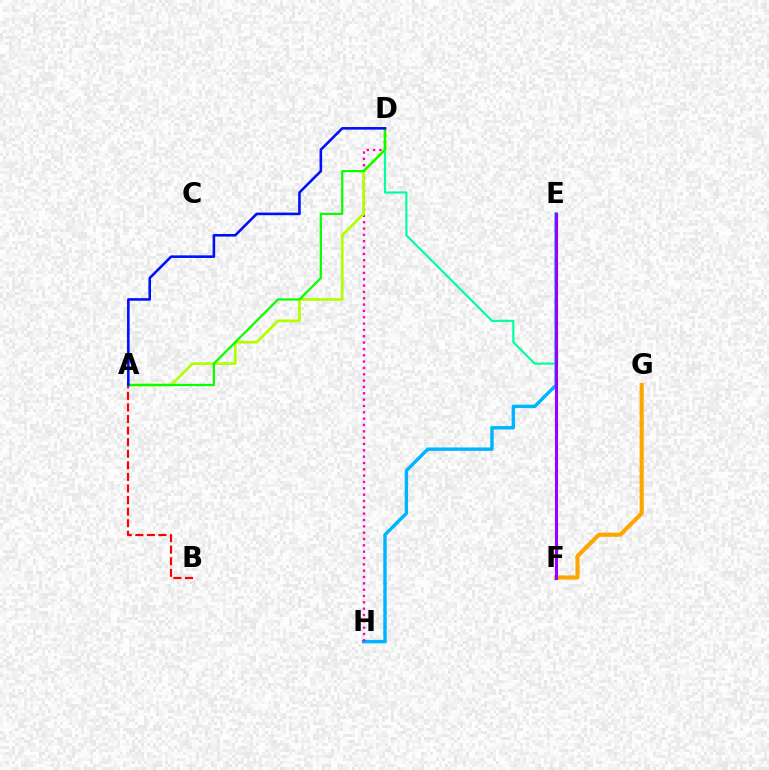{('D', 'F'): [{'color': '#00ff9d', 'line_style': 'solid', 'thickness': 1.56}], ('F', 'G'): [{'color': '#ffa500', 'line_style': 'solid', 'thickness': 2.95}], ('E', 'H'): [{'color': '#00b5ff', 'line_style': 'solid', 'thickness': 2.46}], ('A', 'B'): [{'color': '#ff0000', 'line_style': 'dashed', 'thickness': 1.57}], ('D', 'H'): [{'color': '#ff00bd', 'line_style': 'dotted', 'thickness': 1.72}], ('A', 'D'): [{'color': '#b3ff00', 'line_style': 'solid', 'thickness': 1.97}, {'color': '#08ff00', 'line_style': 'solid', 'thickness': 1.6}, {'color': '#0010ff', 'line_style': 'solid', 'thickness': 1.87}], ('E', 'F'): [{'color': '#9b00ff', 'line_style': 'solid', 'thickness': 2.23}]}